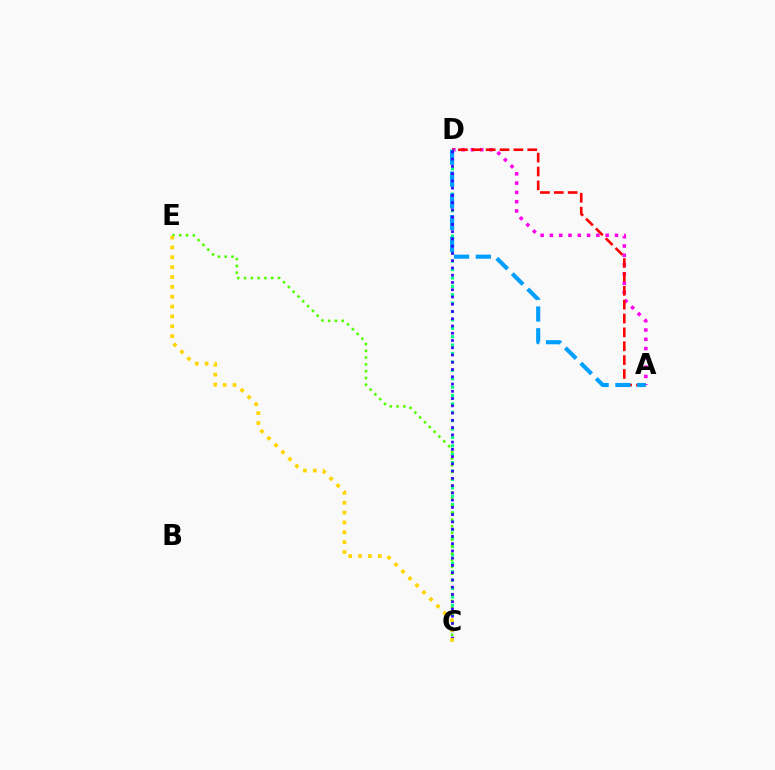{('A', 'D'): [{'color': '#ff00ed', 'line_style': 'dotted', 'thickness': 2.52}, {'color': '#ff0000', 'line_style': 'dashed', 'thickness': 1.88}, {'color': '#009eff', 'line_style': 'dashed', 'thickness': 2.96}], ('C', 'D'): [{'color': '#00ff86', 'line_style': 'dotted', 'thickness': 2.28}, {'color': '#3700ff', 'line_style': 'dotted', 'thickness': 1.97}], ('C', 'E'): [{'color': '#4fff00', 'line_style': 'dotted', 'thickness': 1.84}, {'color': '#ffd500', 'line_style': 'dotted', 'thickness': 2.68}]}